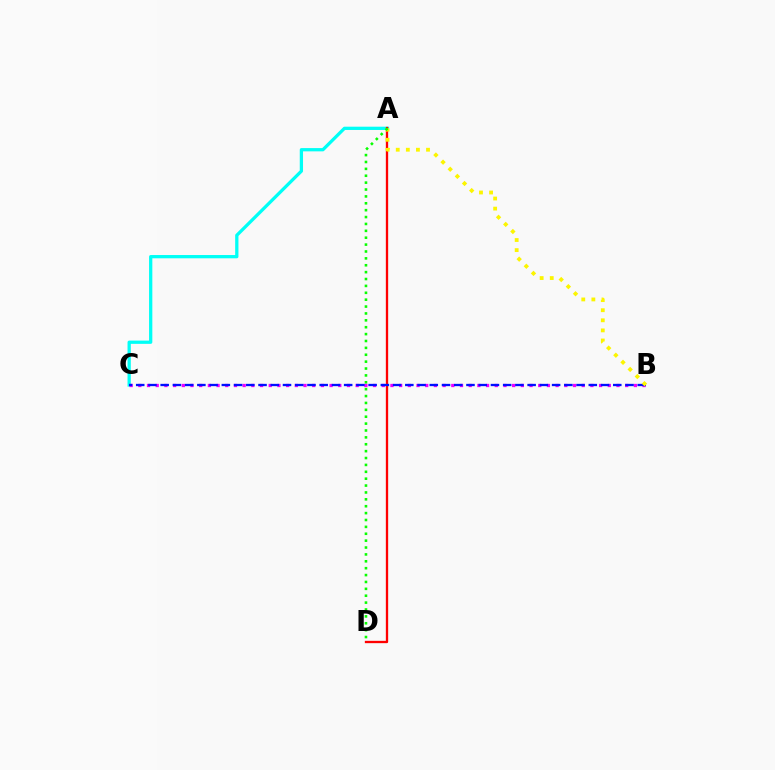{('A', 'C'): [{'color': '#00fff6', 'line_style': 'solid', 'thickness': 2.35}], ('B', 'C'): [{'color': '#ee00ff', 'line_style': 'dotted', 'thickness': 2.36}, {'color': '#0010ff', 'line_style': 'dashed', 'thickness': 1.66}], ('A', 'D'): [{'color': '#ff0000', 'line_style': 'solid', 'thickness': 1.66}, {'color': '#08ff00', 'line_style': 'dotted', 'thickness': 1.87}], ('A', 'B'): [{'color': '#fcf500', 'line_style': 'dotted', 'thickness': 2.74}]}